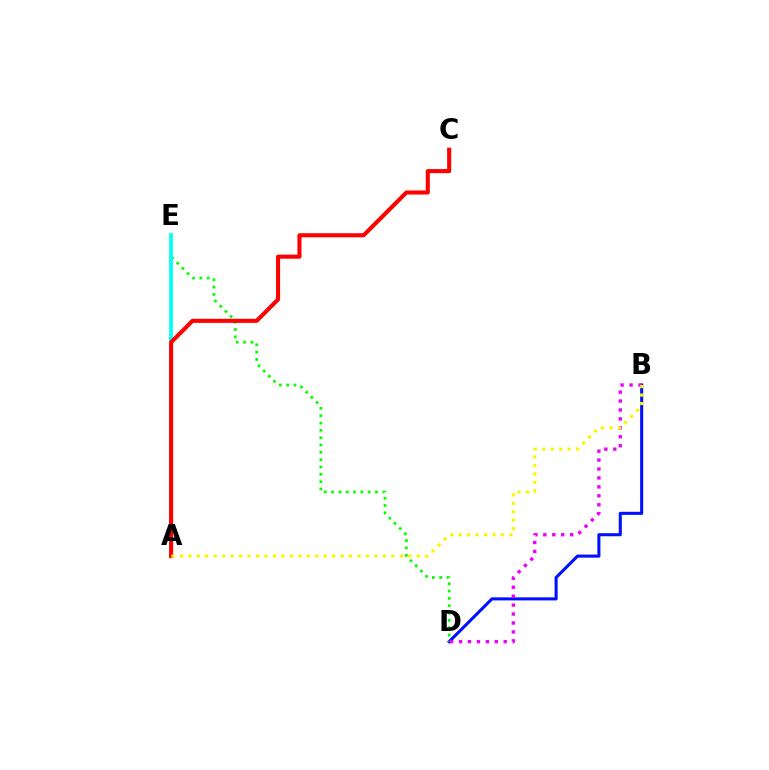{('B', 'D'): [{'color': '#0010ff', 'line_style': 'solid', 'thickness': 2.21}, {'color': '#ee00ff', 'line_style': 'dotted', 'thickness': 2.43}], ('D', 'E'): [{'color': '#08ff00', 'line_style': 'dotted', 'thickness': 1.99}], ('A', 'E'): [{'color': '#00fff6', 'line_style': 'solid', 'thickness': 2.68}], ('A', 'C'): [{'color': '#ff0000', 'line_style': 'solid', 'thickness': 2.94}], ('A', 'B'): [{'color': '#fcf500', 'line_style': 'dotted', 'thickness': 2.3}]}